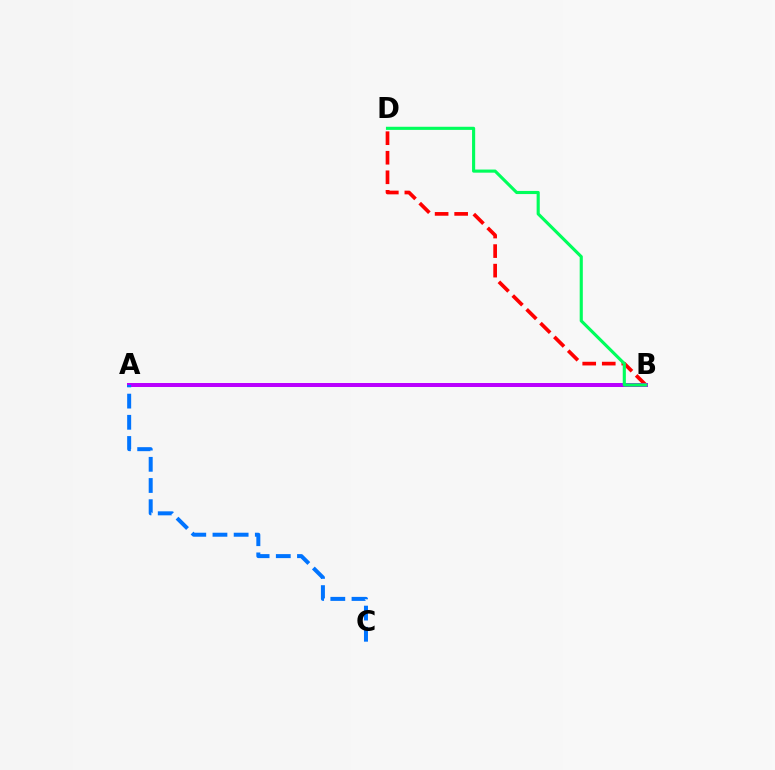{('A', 'B'): [{'color': '#d1ff00', 'line_style': 'dashed', 'thickness': 2.67}, {'color': '#b900ff', 'line_style': 'solid', 'thickness': 2.87}], ('B', 'D'): [{'color': '#ff0000', 'line_style': 'dashed', 'thickness': 2.65}, {'color': '#00ff5c', 'line_style': 'solid', 'thickness': 2.25}], ('A', 'C'): [{'color': '#0074ff', 'line_style': 'dashed', 'thickness': 2.88}]}